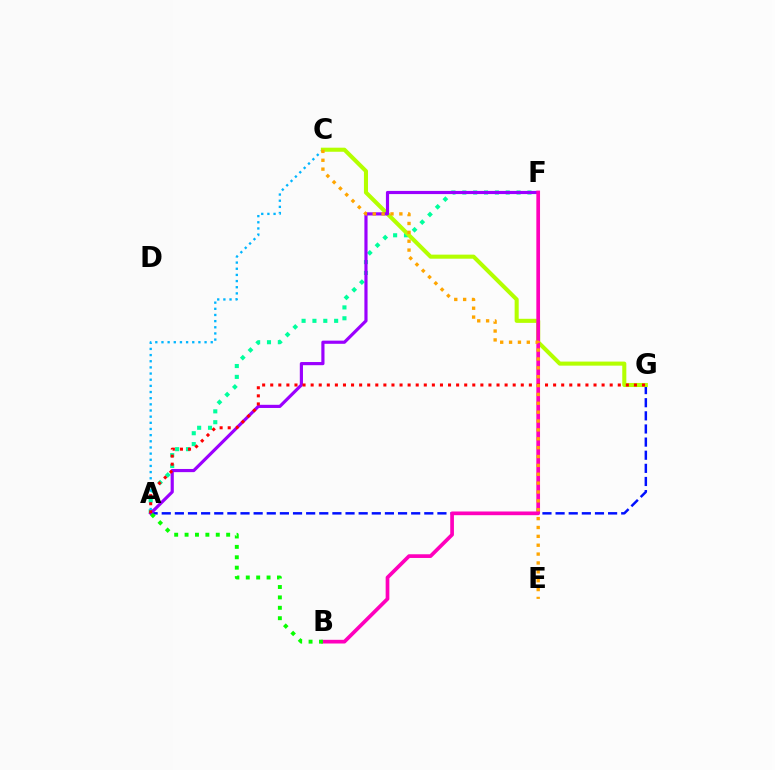{('A', 'F'): [{'color': '#00ff9d', 'line_style': 'dotted', 'thickness': 2.95}, {'color': '#9b00ff', 'line_style': 'solid', 'thickness': 2.28}], ('A', 'C'): [{'color': '#00b5ff', 'line_style': 'dotted', 'thickness': 1.67}], ('A', 'G'): [{'color': '#0010ff', 'line_style': 'dashed', 'thickness': 1.78}, {'color': '#ff0000', 'line_style': 'dotted', 'thickness': 2.2}], ('C', 'G'): [{'color': '#b3ff00', 'line_style': 'solid', 'thickness': 2.93}], ('B', 'F'): [{'color': '#ff00bd', 'line_style': 'solid', 'thickness': 2.66}], ('A', 'B'): [{'color': '#08ff00', 'line_style': 'dotted', 'thickness': 2.83}], ('C', 'E'): [{'color': '#ffa500', 'line_style': 'dotted', 'thickness': 2.41}]}